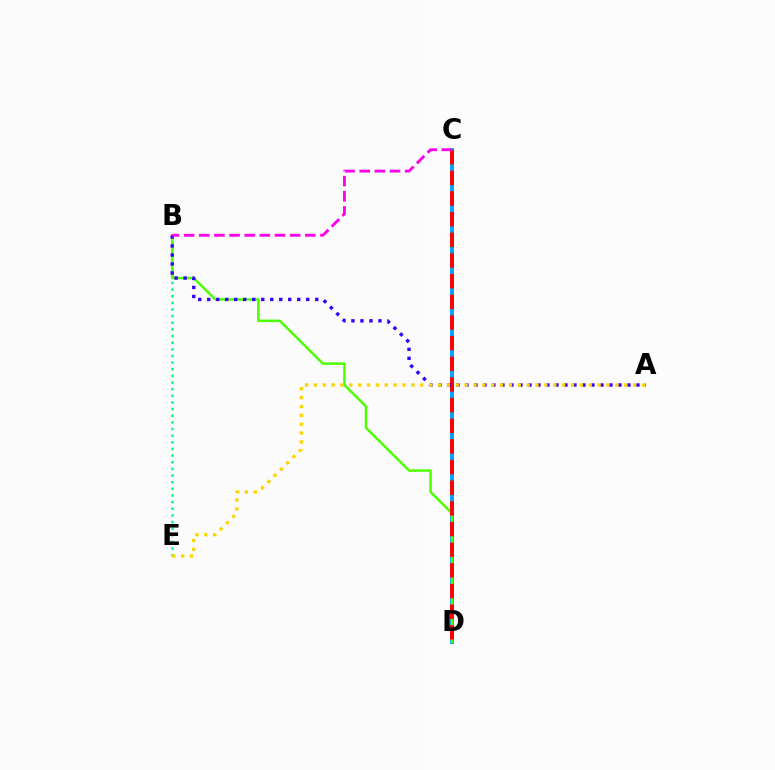{('B', 'E'): [{'color': '#00ff86', 'line_style': 'dotted', 'thickness': 1.8}], ('C', 'D'): [{'color': '#009eff', 'line_style': 'solid', 'thickness': 2.79}, {'color': '#ff0000', 'line_style': 'dashed', 'thickness': 2.81}], ('B', 'D'): [{'color': '#4fff00', 'line_style': 'solid', 'thickness': 1.8}], ('A', 'B'): [{'color': '#3700ff', 'line_style': 'dotted', 'thickness': 2.45}], ('B', 'C'): [{'color': '#ff00ed', 'line_style': 'dashed', 'thickness': 2.06}], ('A', 'E'): [{'color': '#ffd500', 'line_style': 'dotted', 'thickness': 2.41}]}